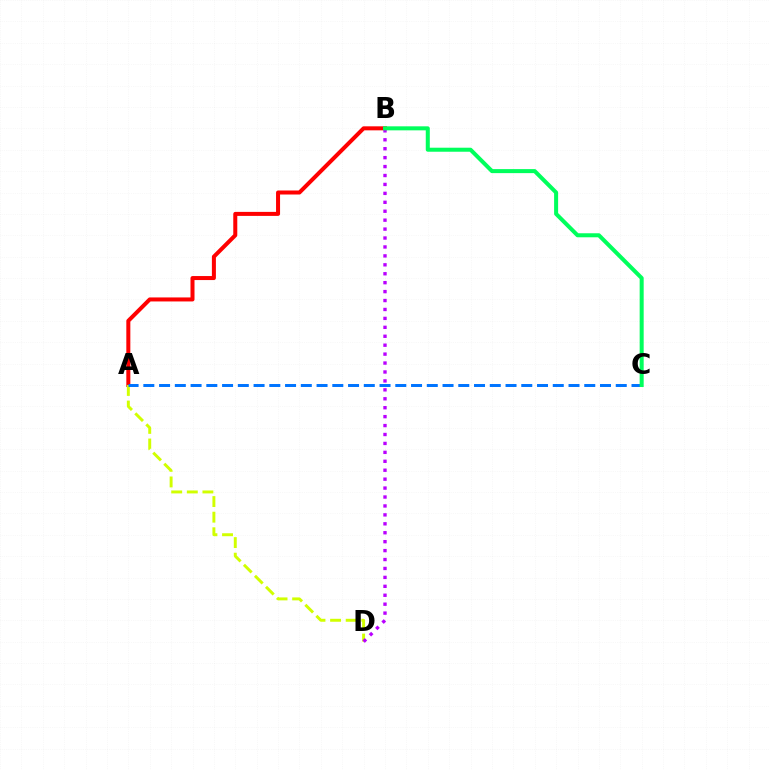{('A', 'B'): [{'color': '#ff0000', 'line_style': 'solid', 'thickness': 2.89}], ('A', 'D'): [{'color': '#d1ff00', 'line_style': 'dashed', 'thickness': 2.12}], ('B', 'D'): [{'color': '#b900ff', 'line_style': 'dotted', 'thickness': 2.43}], ('A', 'C'): [{'color': '#0074ff', 'line_style': 'dashed', 'thickness': 2.14}], ('B', 'C'): [{'color': '#00ff5c', 'line_style': 'solid', 'thickness': 2.9}]}